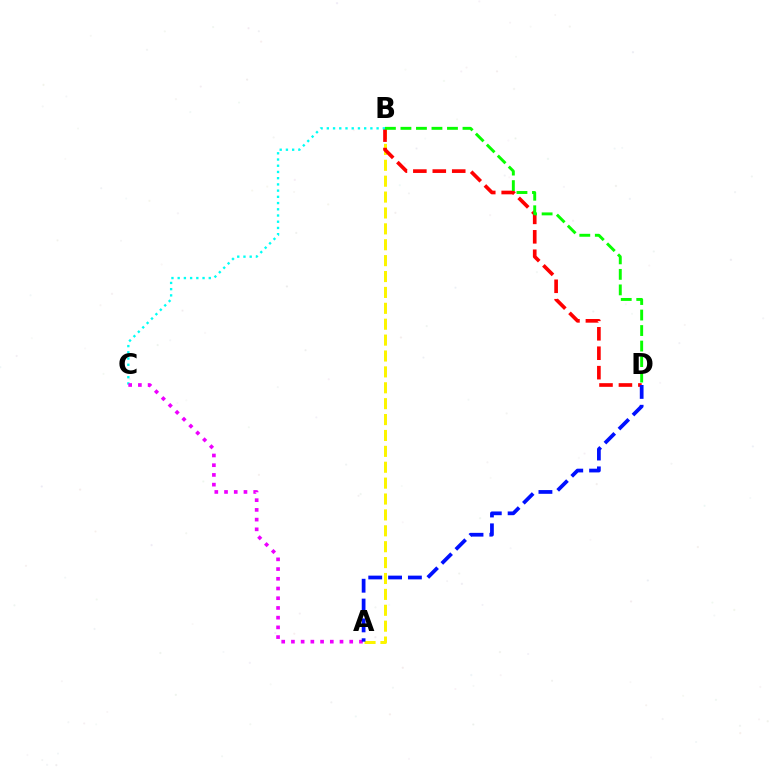{('A', 'B'): [{'color': '#fcf500', 'line_style': 'dashed', 'thickness': 2.16}], ('B', 'D'): [{'color': '#ff0000', 'line_style': 'dashed', 'thickness': 2.64}, {'color': '#08ff00', 'line_style': 'dashed', 'thickness': 2.11}], ('B', 'C'): [{'color': '#00fff6', 'line_style': 'dotted', 'thickness': 1.69}], ('A', 'C'): [{'color': '#ee00ff', 'line_style': 'dotted', 'thickness': 2.64}], ('A', 'D'): [{'color': '#0010ff', 'line_style': 'dashed', 'thickness': 2.69}]}